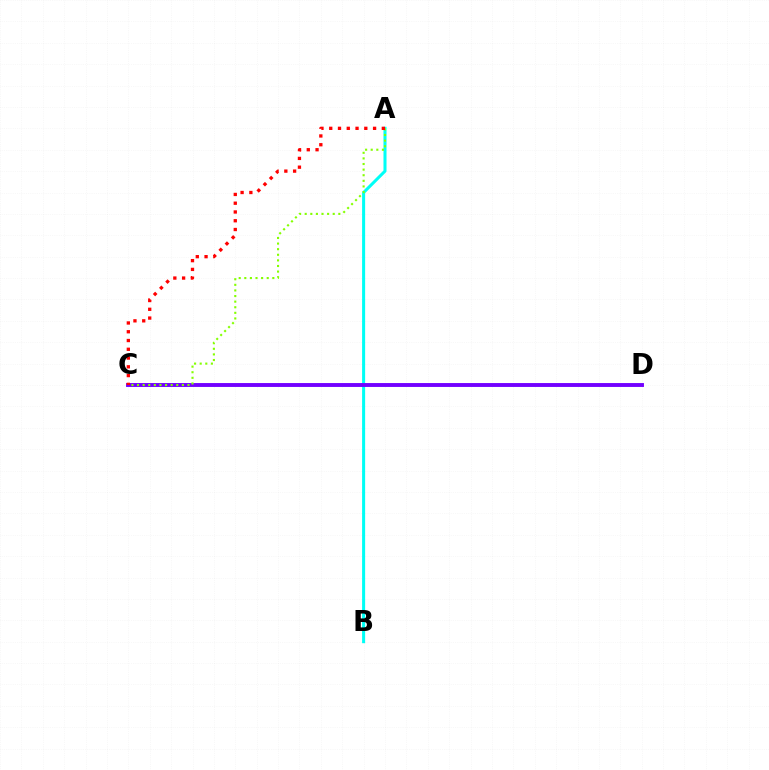{('A', 'B'): [{'color': '#00fff6', 'line_style': 'solid', 'thickness': 2.19}], ('C', 'D'): [{'color': '#7200ff', 'line_style': 'solid', 'thickness': 2.8}], ('A', 'C'): [{'color': '#84ff00', 'line_style': 'dotted', 'thickness': 1.52}, {'color': '#ff0000', 'line_style': 'dotted', 'thickness': 2.38}]}